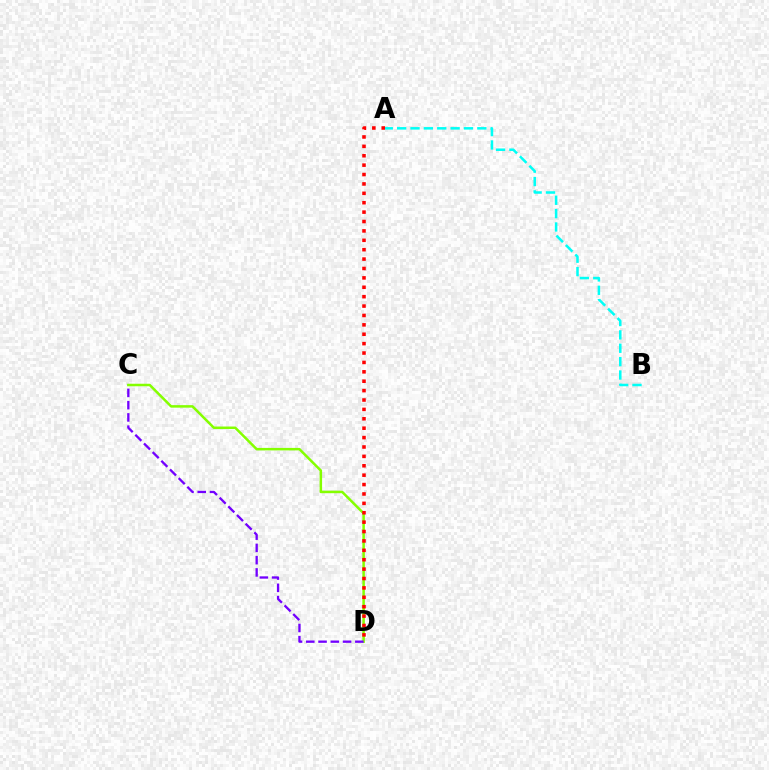{('A', 'B'): [{'color': '#00fff6', 'line_style': 'dashed', 'thickness': 1.82}], ('C', 'D'): [{'color': '#84ff00', 'line_style': 'solid', 'thickness': 1.81}, {'color': '#7200ff', 'line_style': 'dashed', 'thickness': 1.67}], ('A', 'D'): [{'color': '#ff0000', 'line_style': 'dotted', 'thickness': 2.55}]}